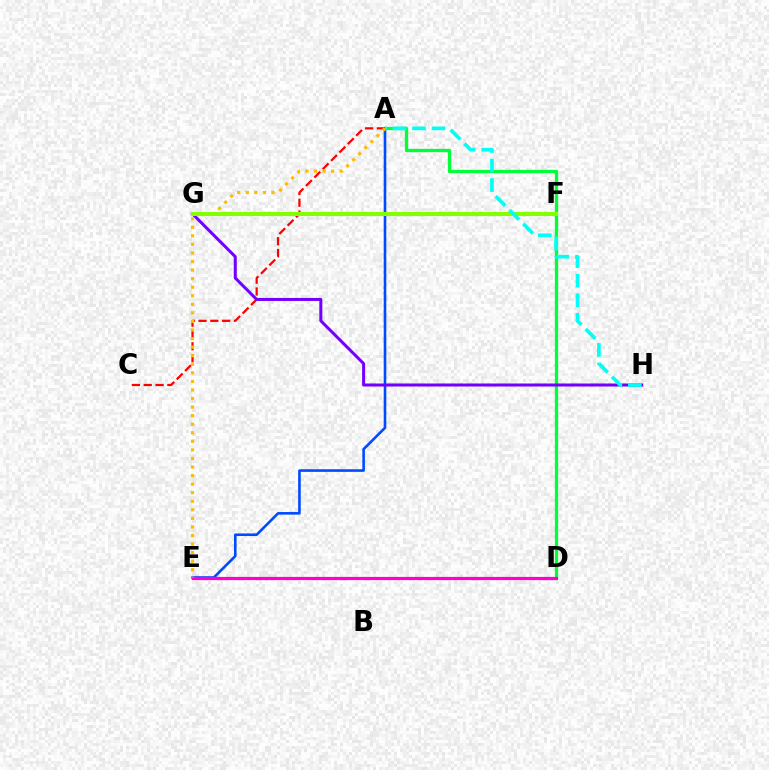{('A', 'E'): [{'color': '#004bff', 'line_style': 'solid', 'thickness': 1.88}, {'color': '#ffbd00', 'line_style': 'dotted', 'thickness': 2.33}], ('A', 'D'): [{'color': '#00ff39', 'line_style': 'solid', 'thickness': 2.36}], ('D', 'E'): [{'color': '#ff00cf', 'line_style': 'solid', 'thickness': 2.31}], ('A', 'C'): [{'color': '#ff0000', 'line_style': 'dashed', 'thickness': 1.61}], ('G', 'H'): [{'color': '#7200ff', 'line_style': 'solid', 'thickness': 2.17}], ('F', 'G'): [{'color': '#84ff00', 'line_style': 'solid', 'thickness': 2.94}], ('A', 'H'): [{'color': '#00fff6', 'line_style': 'dashed', 'thickness': 2.65}]}